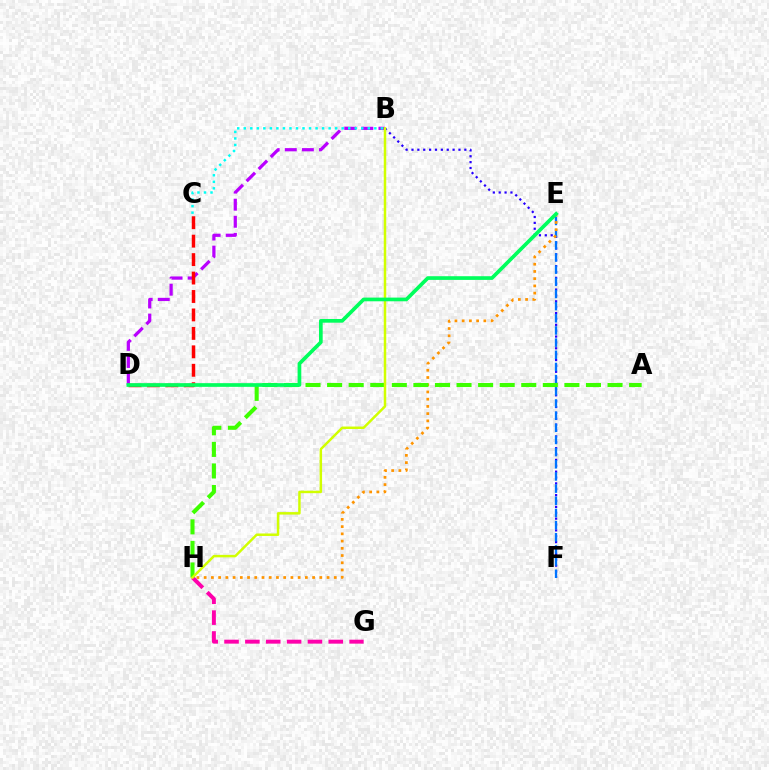{('B', 'F'): [{'color': '#2500ff', 'line_style': 'dotted', 'thickness': 1.6}], ('B', 'D'): [{'color': '#b900ff', 'line_style': 'dashed', 'thickness': 2.32}], ('C', 'D'): [{'color': '#ff0000', 'line_style': 'dashed', 'thickness': 2.51}], ('E', 'F'): [{'color': '#0074ff', 'line_style': 'dashed', 'thickness': 1.65}], ('E', 'H'): [{'color': '#ff9400', 'line_style': 'dotted', 'thickness': 1.96}], ('G', 'H'): [{'color': '#ff00ac', 'line_style': 'dashed', 'thickness': 2.83}], ('A', 'H'): [{'color': '#3dff00', 'line_style': 'dashed', 'thickness': 2.93}], ('B', 'C'): [{'color': '#00fff6', 'line_style': 'dotted', 'thickness': 1.77}], ('B', 'H'): [{'color': '#d1ff00', 'line_style': 'solid', 'thickness': 1.79}], ('D', 'E'): [{'color': '#00ff5c', 'line_style': 'solid', 'thickness': 2.66}]}